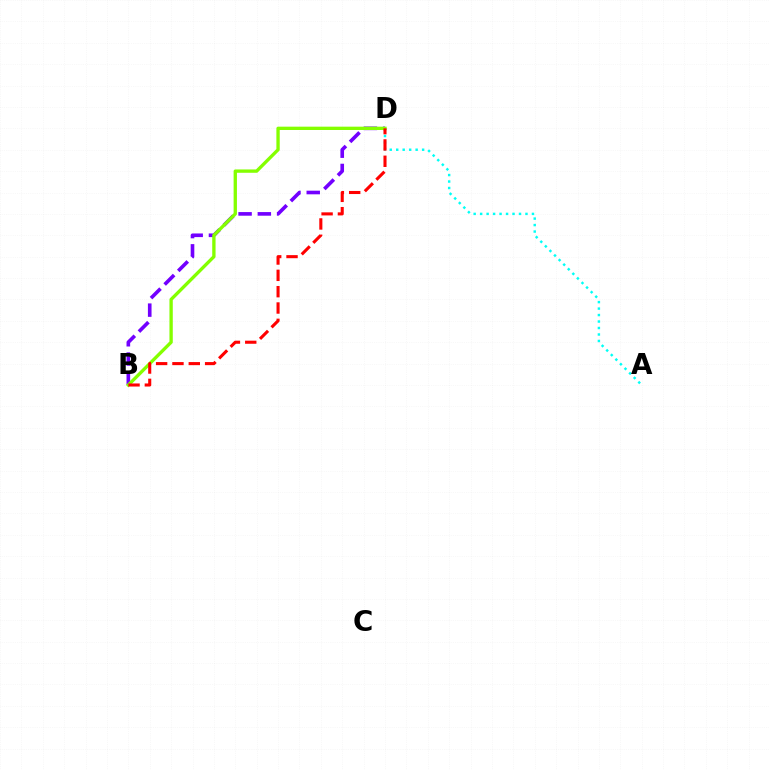{('B', 'D'): [{'color': '#7200ff', 'line_style': 'dashed', 'thickness': 2.62}, {'color': '#84ff00', 'line_style': 'solid', 'thickness': 2.4}, {'color': '#ff0000', 'line_style': 'dashed', 'thickness': 2.22}], ('A', 'D'): [{'color': '#00fff6', 'line_style': 'dotted', 'thickness': 1.76}]}